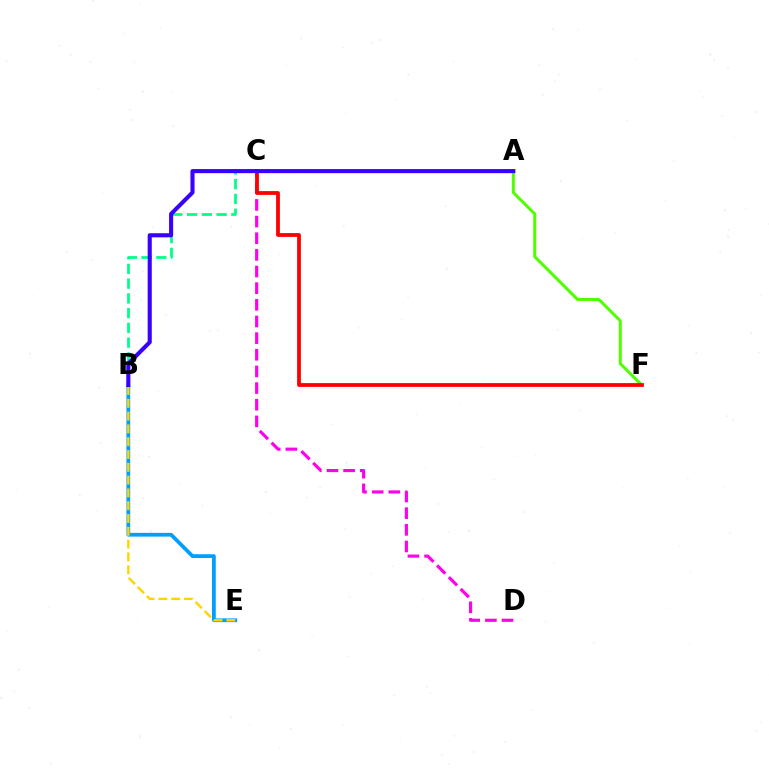{('B', 'E'): [{'color': '#009eff', 'line_style': 'solid', 'thickness': 2.7}, {'color': '#ffd500', 'line_style': 'dashed', 'thickness': 1.74}], ('A', 'F'): [{'color': '#4fff00', 'line_style': 'solid', 'thickness': 2.17}], ('B', 'C'): [{'color': '#00ff86', 'line_style': 'dashed', 'thickness': 2.0}], ('C', 'D'): [{'color': '#ff00ed', 'line_style': 'dashed', 'thickness': 2.26}], ('C', 'F'): [{'color': '#ff0000', 'line_style': 'solid', 'thickness': 2.72}], ('A', 'B'): [{'color': '#3700ff', 'line_style': 'solid', 'thickness': 2.94}]}